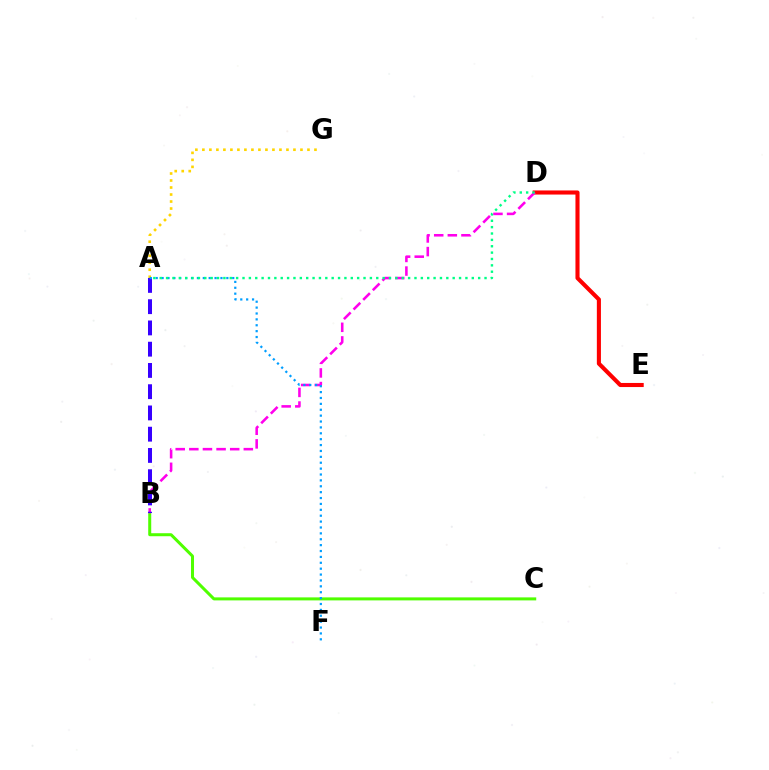{('D', 'E'): [{'color': '#ff0000', 'line_style': 'solid', 'thickness': 2.95}], ('A', 'G'): [{'color': '#ffd500', 'line_style': 'dotted', 'thickness': 1.9}], ('B', 'C'): [{'color': '#4fff00', 'line_style': 'solid', 'thickness': 2.17}], ('B', 'D'): [{'color': '#ff00ed', 'line_style': 'dashed', 'thickness': 1.85}], ('A', 'B'): [{'color': '#3700ff', 'line_style': 'dashed', 'thickness': 2.89}], ('A', 'F'): [{'color': '#009eff', 'line_style': 'dotted', 'thickness': 1.6}], ('A', 'D'): [{'color': '#00ff86', 'line_style': 'dotted', 'thickness': 1.73}]}